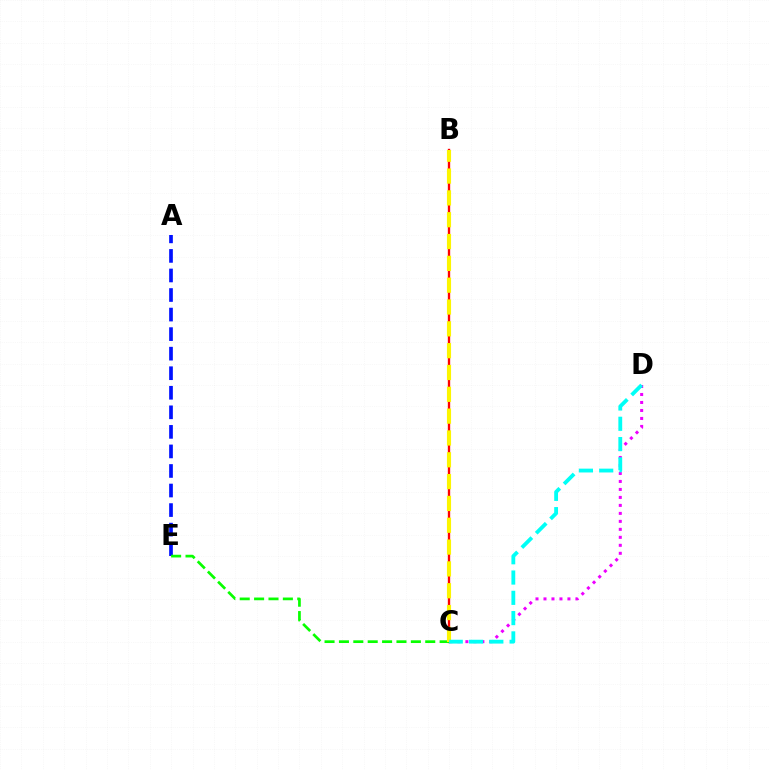{('B', 'C'): [{'color': '#ff0000', 'line_style': 'solid', 'thickness': 1.7}, {'color': '#fcf500', 'line_style': 'dashed', 'thickness': 2.96}], ('C', 'D'): [{'color': '#ee00ff', 'line_style': 'dotted', 'thickness': 2.17}, {'color': '#00fff6', 'line_style': 'dashed', 'thickness': 2.76}], ('A', 'E'): [{'color': '#0010ff', 'line_style': 'dashed', 'thickness': 2.66}], ('C', 'E'): [{'color': '#08ff00', 'line_style': 'dashed', 'thickness': 1.95}]}